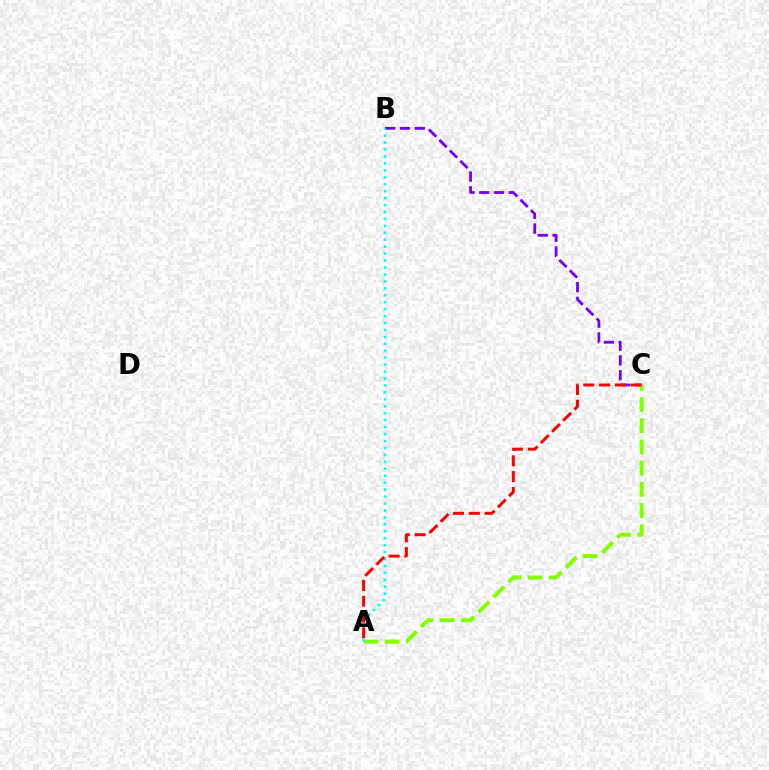{('B', 'C'): [{'color': '#7200ff', 'line_style': 'dashed', 'thickness': 2.01}], ('A', 'C'): [{'color': '#84ff00', 'line_style': 'dashed', 'thickness': 2.88}, {'color': '#ff0000', 'line_style': 'dashed', 'thickness': 2.14}], ('A', 'B'): [{'color': '#00fff6', 'line_style': 'dotted', 'thickness': 1.89}]}